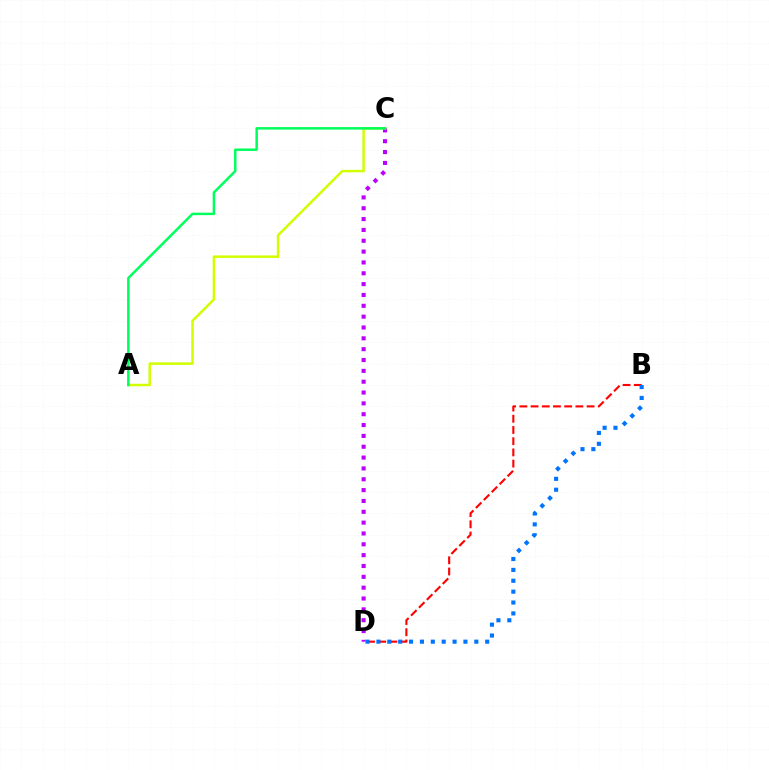{('B', 'D'): [{'color': '#ff0000', 'line_style': 'dashed', 'thickness': 1.52}, {'color': '#0074ff', 'line_style': 'dotted', 'thickness': 2.96}], ('C', 'D'): [{'color': '#b900ff', 'line_style': 'dotted', 'thickness': 2.95}], ('A', 'C'): [{'color': '#d1ff00', 'line_style': 'solid', 'thickness': 1.79}, {'color': '#00ff5c', 'line_style': 'solid', 'thickness': 1.79}]}